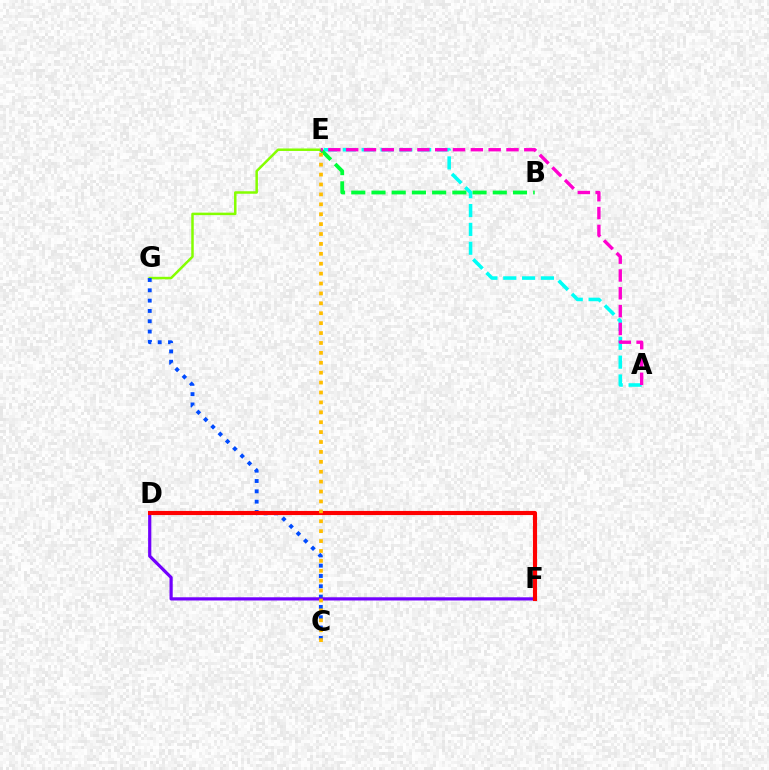{('E', 'G'): [{'color': '#84ff00', 'line_style': 'solid', 'thickness': 1.79}], ('C', 'G'): [{'color': '#004bff', 'line_style': 'dotted', 'thickness': 2.8}], ('A', 'E'): [{'color': '#00fff6', 'line_style': 'dashed', 'thickness': 2.56}, {'color': '#ff00cf', 'line_style': 'dashed', 'thickness': 2.42}], ('B', 'E'): [{'color': '#00ff39', 'line_style': 'dashed', 'thickness': 2.75}], ('D', 'F'): [{'color': '#7200ff', 'line_style': 'solid', 'thickness': 2.3}, {'color': '#ff0000', 'line_style': 'solid', 'thickness': 2.96}], ('C', 'E'): [{'color': '#ffbd00', 'line_style': 'dotted', 'thickness': 2.69}]}